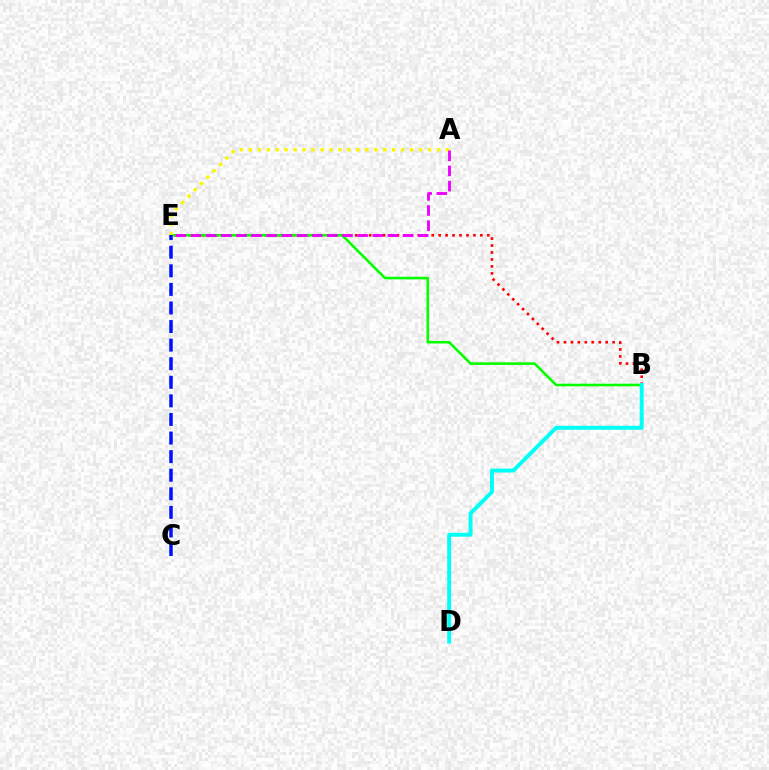{('B', 'E'): [{'color': '#ff0000', 'line_style': 'dotted', 'thickness': 1.89}, {'color': '#08ff00', 'line_style': 'solid', 'thickness': 1.88}], ('B', 'D'): [{'color': '#00fff6', 'line_style': 'solid', 'thickness': 2.82}], ('A', 'E'): [{'color': '#fcf500', 'line_style': 'dotted', 'thickness': 2.44}, {'color': '#ee00ff', 'line_style': 'dashed', 'thickness': 2.06}], ('C', 'E'): [{'color': '#0010ff', 'line_style': 'dashed', 'thickness': 2.52}]}